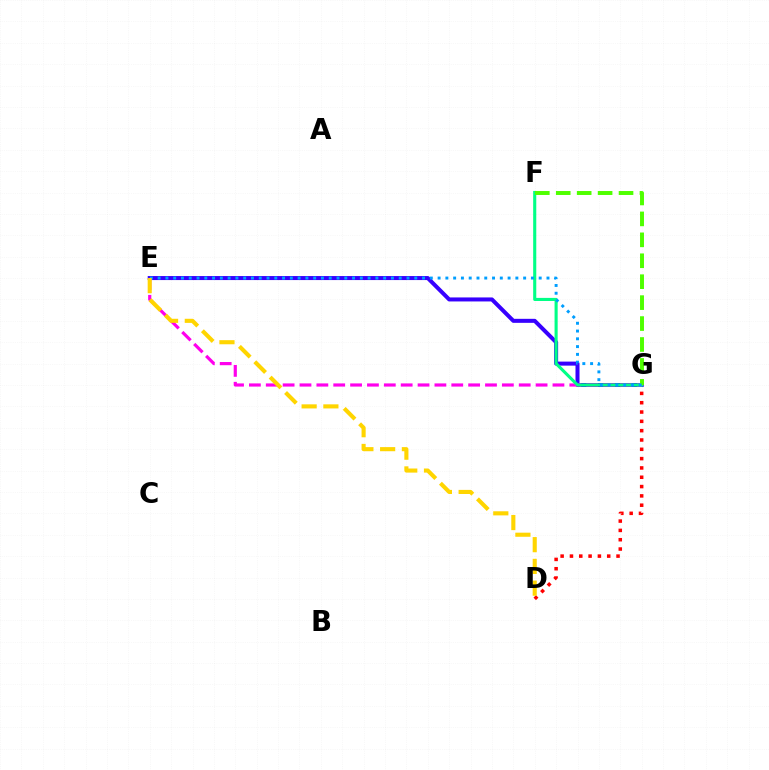{('D', 'G'): [{'color': '#ff0000', 'line_style': 'dotted', 'thickness': 2.53}], ('E', 'G'): [{'color': '#3700ff', 'line_style': 'solid', 'thickness': 2.89}, {'color': '#ff00ed', 'line_style': 'dashed', 'thickness': 2.29}, {'color': '#009eff', 'line_style': 'dotted', 'thickness': 2.11}], ('F', 'G'): [{'color': '#00ff86', 'line_style': 'solid', 'thickness': 2.23}, {'color': '#4fff00', 'line_style': 'dashed', 'thickness': 2.84}], ('D', 'E'): [{'color': '#ffd500', 'line_style': 'dashed', 'thickness': 2.95}]}